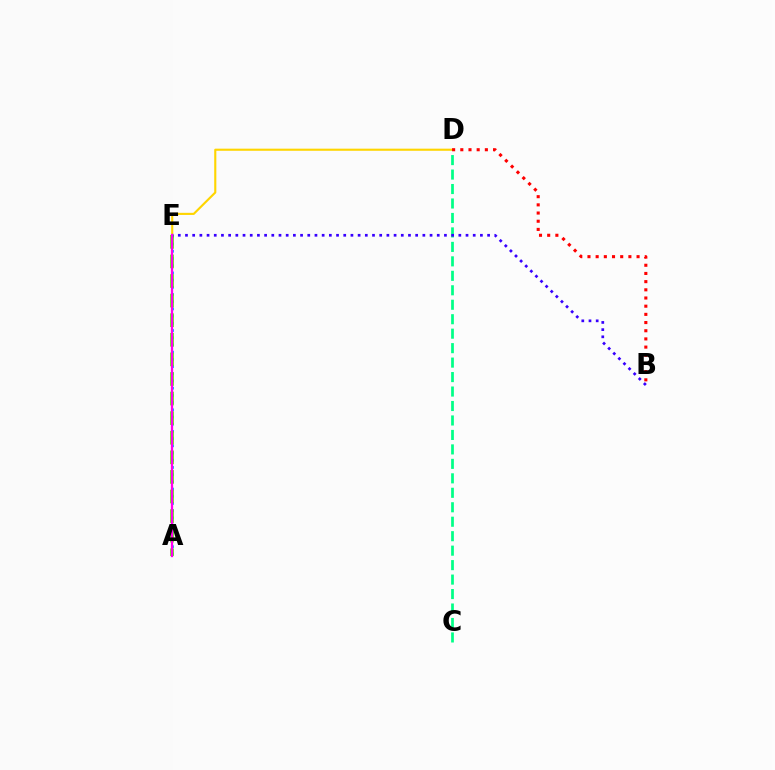{('D', 'E'): [{'color': '#ffd500', 'line_style': 'solid', 'thickness': 1.53}], ('A', 'E'): [{'color': '#009eff', 'line_style': 'dotted', 'thickness': 1.96}, {'color': '#4fff00', 'line_style': 'dashed', 'thickness': 2.66}, {'color': '#ff00ed', 'line_style': 'solid', 'thickness': 1.65}], ('C', 'D'): [{'color': '#00ff86', 'line_style': 'dashed', 'thickness': 1.97}], ('B', 'E'): [{'color': '#3700ff', 'line_style': 'dotted', 'thickness': 1.95}], ('B', 'D'): [{'color': '#ff0000', 'line_style': 'dotted', 'thickness': 2.22}]}